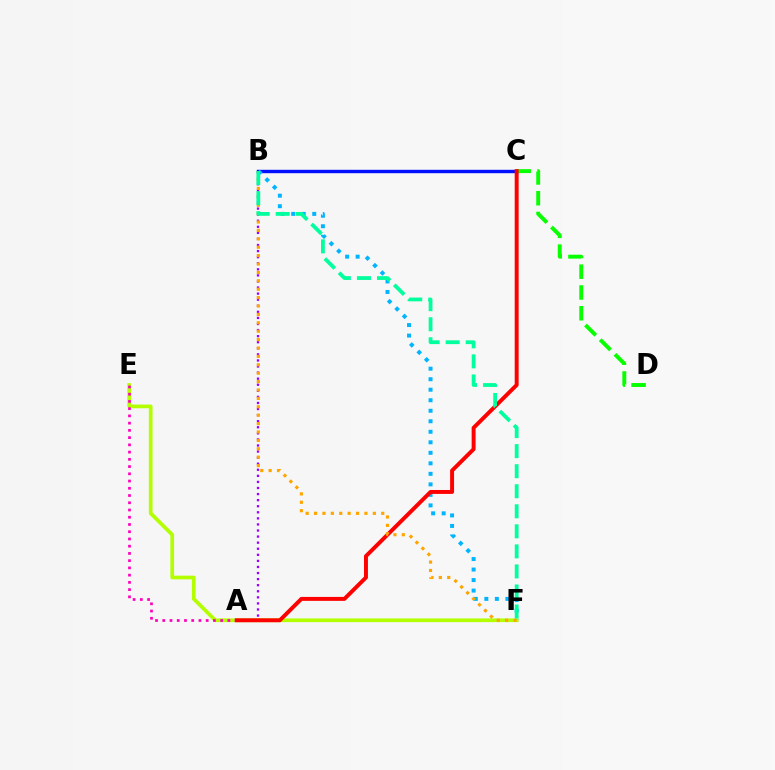{('A', 'B'): [{'color': '#9b00ff', 'line_style': 'dotted', 'thickness': 1.65}], ('B', 'C'): [{'color': '#0010ff', 'line_style': 'solid', 'thickness': 2.45}], ('C', 'D'): [{'color': '#08ff00', 'line_style': 'dashed', 'thickness': 2.82}], ('B', 'F'): [{'color': '#00b5ff', 'line_style': 'dotted', 'thickness': 2.86}, {'color': '#ffa500', 'line_style': 'dotted', 'thickness': 2.28}, {'color': '#00ff9d', 'line_style': 'dashed', 'thickness': 2.72}], ('E', 'F'): [{'color': '#b3ff00', 'line_style': 'solid', 'thickness': 2.67}], ('A', 'E'): [{'color': '#ff00bd', 'line_style': 'dotted', 'thickness': 1.97}], ('A', 'C'): [{'color': '#ff0000', 'line_style': 'solid', 'thickness': 2.84}]}